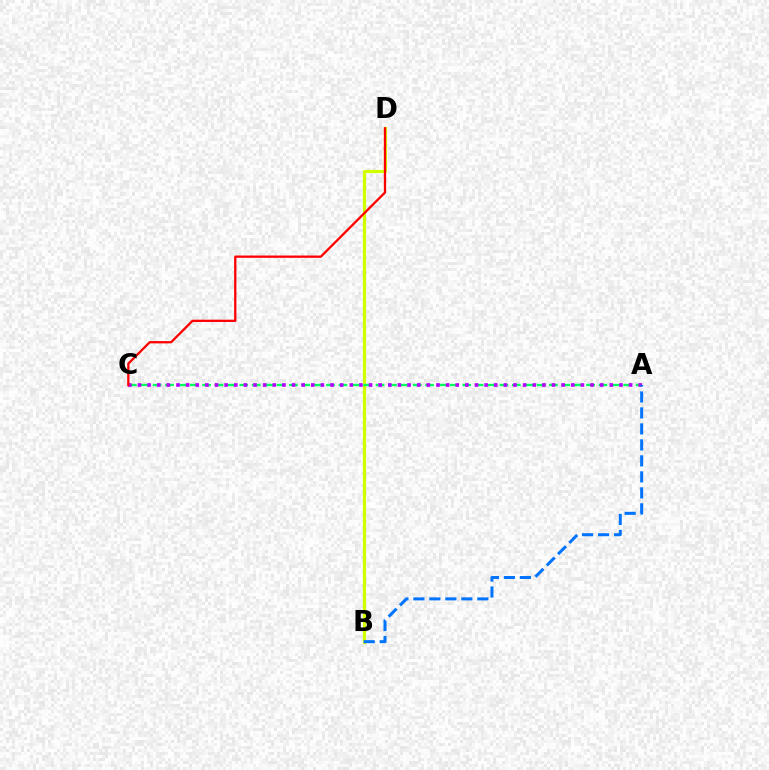{('B', 'D'): [{'color': '#d1ff00', 'line_style': 'solid', 'thickness': 2.3}], ('A', 'C'): [{'color': '#00ff5c', 'line_style': 'dashed', 'thickness': 1.68}, {'color': '#b900ff', 'line_style': 'dotted', 'thickness': 2.62}], ('A', 'B'): [{'color': '#0074ff', 'line_style': 'dashed', 'thickness': 2.17}], ('C', 'D'): [{'color': '#ff0000', 'line_style': 'solid', 'thickness': 1.65}]}